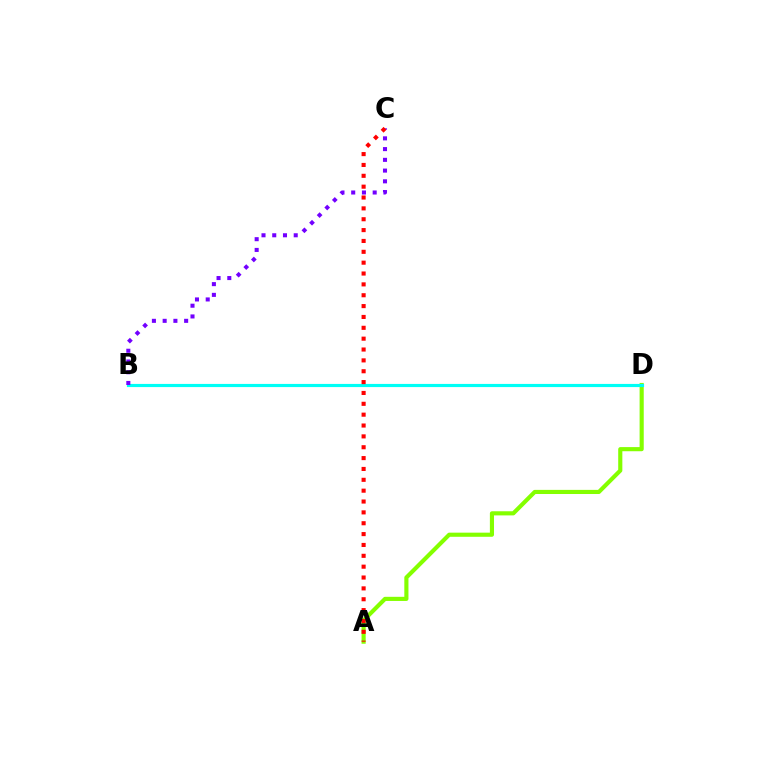{('A', 'D'): [{'color': '#84ff00', 'line_style': 'solid', 'thickness': 2.98}], ('B', 'D'): [{'color': '#00fff6', 'line_style': 'solid', 'thickness': 2.28}], ('B', 'C'): [{'color': '#7200ff', 'line_style': 'dotted', 'thickness': 2.92}], ('A', 'C'): [{'color': '#ff0000', 'line_style': 'dotted', 'thickness': 2.95}]}